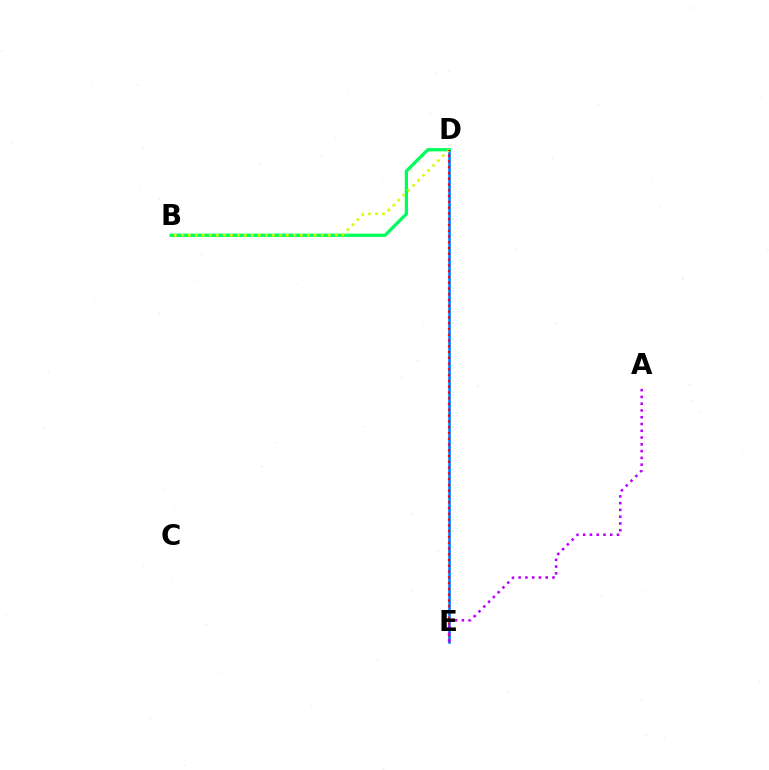{('D', 'E'): [{'color': '#0074ff', 'line_style': 'solid', 'thickness': 1.84}, {'color': '#ff0000', 'line_style': 'dotted', 'thickness': 1.57}], ('B', 'D'): [{'color': '#00ff5c', 'line_style': 'solid', 'thickness': 2.35}, {'color': '#d1ff00', 'line_style': 'dotted', 'thickness': 1.9}], ('A', 'E'): [{'color': '#b900ff', 'line_style': 'dotted', 'thickness': 1.84}]}